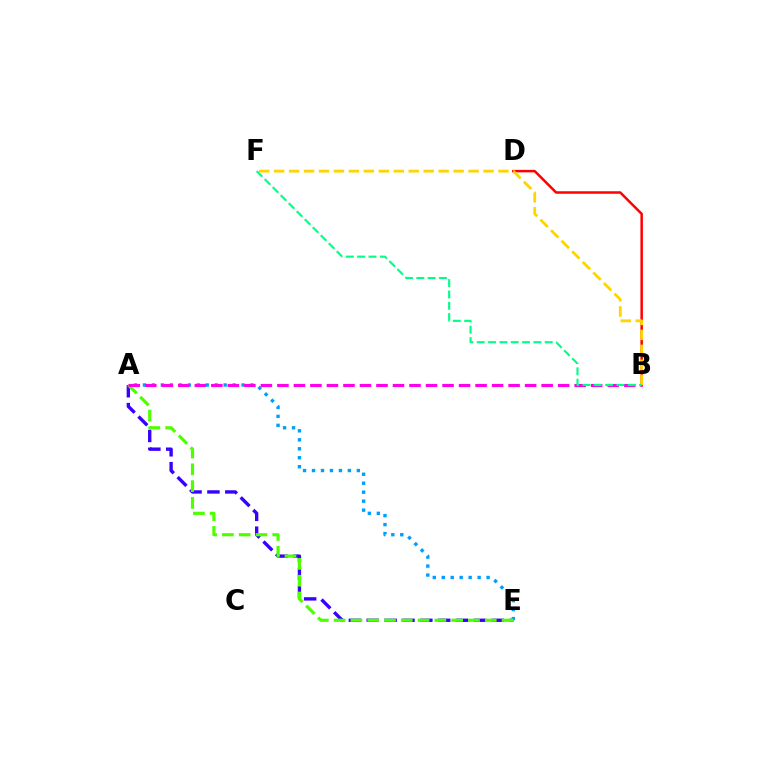{('A', 'E'): [{'color': '#3700ff', 'line_style': 'dashed', 'thickness': 2.43}, {'color': '#009eff', 'line_style': 'dotted', 'thickness': 2.44}, {'color': '#4fff00', 'line_style': 'dashed', 'thickness': 2.28}], ('B', 'D'): [{'color': '#ff0000', 'line_style': 'solid', 'thickness': 1.8}], ('A', 'B'): [{'color': '#ff00ed', 'line_style': 'dashed', 'thickness': 2.24}], ('B', 'F'): [{'color': '#ffd500', 'line_style': 'dashed', 'thickness': 2.03}, {'color': '#00ff86', 'line_style': 'dashed', 'thickness': 1.54}]}